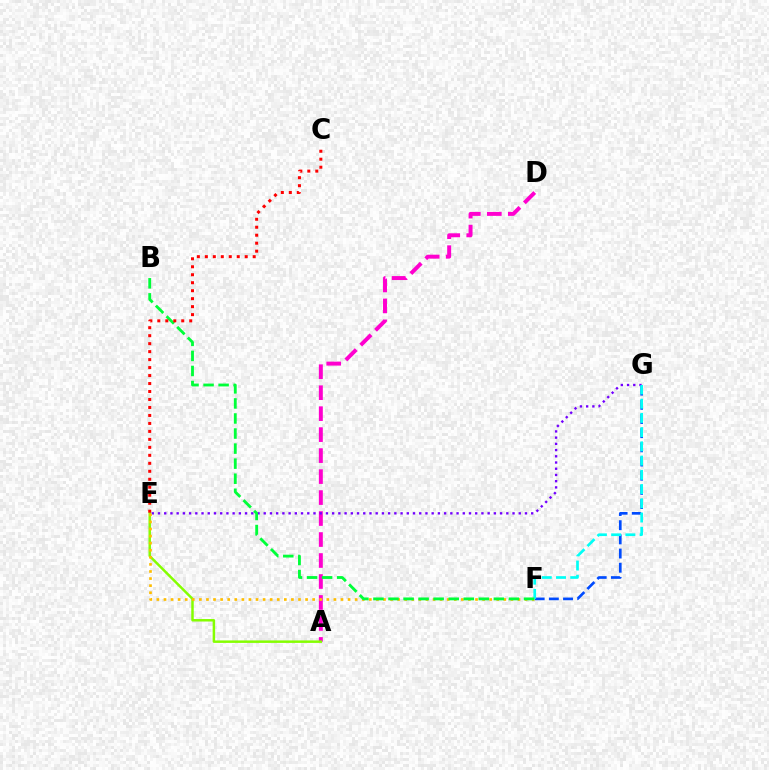{('F', 'G'): [{'color': '#004bff', 'line_style': 'dashed', 'thickness': 1.93}, {'color': '#00fff6', 'line_style': 'dashed', 'thickness': 1.93}], ('A', 'D'): [{'color': '#ff00cf', 'line_style': 'dashed', 'thickness': 2.85}], ('A', 'E'): [{'color': '#84ff00', 'line_style': 'solid', 'thickness': 1.78}], ('E', 'G'): [{'color': '#7200ff', 'line_style': 'dotted', 'thickness': 1.69}], ('E', 'F'): [{'color': '#ffbd00', 'line_style': 'dotted', 'thickness': 1.92}], ('B', 'F'): [{'color': '#00ff39', 'line_style': 'dashed', 'thickness': 2.04}], ('C', 'E'): [{'color': '#ff0000', 'line_style': 'dotted', 'thickness': 2.17}]}